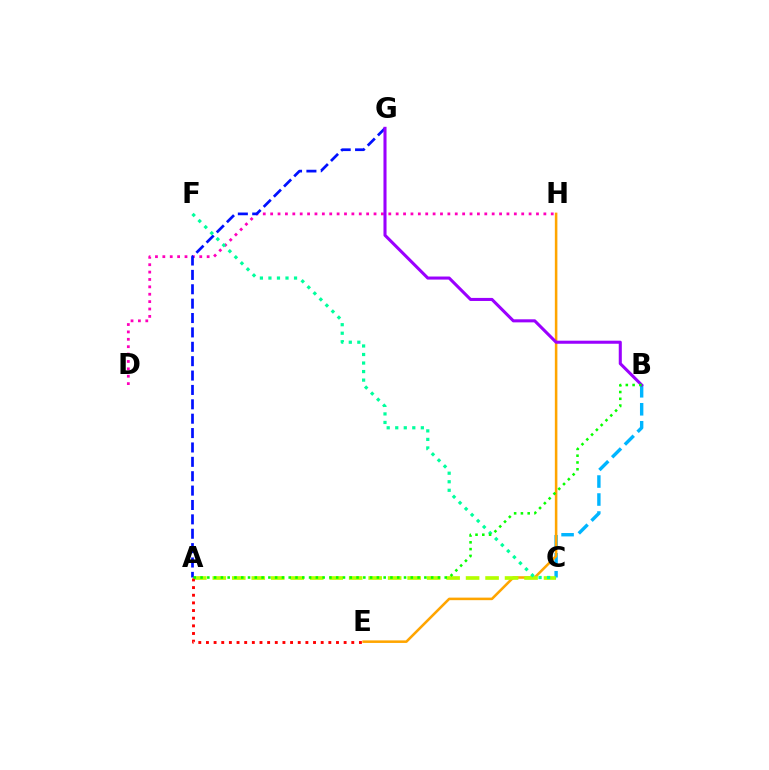{('D', 'H'): [{'color': '#ff00bd', 'line_style': 'dotted', 'thickness': 2.01}], ('B', 'C'): [{'color': '#00b5ff', 'line_style': 'dashed', 'thickness': 2.44}], ('E', 'H'): [{'color': '#ffa500', 'line_style': 'solid', 'thickness': 1.84}], ('A', 'C'): [{'color': '#b3ff00', 'line_style': 'dashed', 'thickness': 2.65}], ('A', 'G'): [{'color': '#0010ff', 'line_style': 'dashed', 'thickness': 1.95}], ('B', 'G'): [{'color': '#9b00ff', 'line_style': 'solid', 'thickness': 2.21}], ('C', 'F'): [{'color': '#00ff9d', 'line_style': 'dotted', 'thickness': 2.32}], ('A', 'E'): [{'color': '#ff0000', 'line_style': 'dotted', 'thickness': 2.08}], ('A', 'B'): [{'color': '#08ff00', 'line_style': 'dotted', 'thickness': 1.84}]}